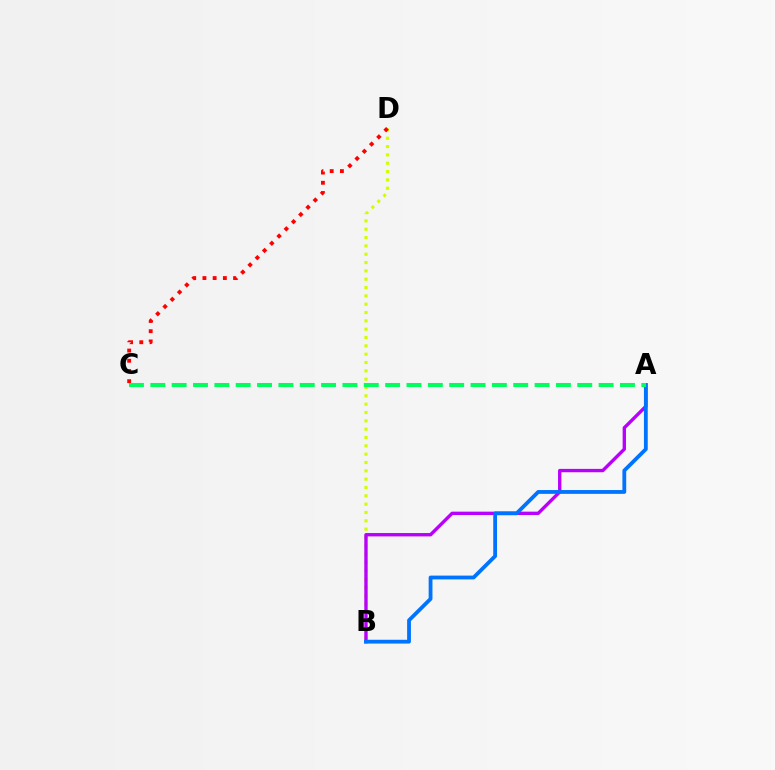{('B', 'D'): [{'color': '#d1ff00', 'line_style': 'dotted', 'thickness': 2.26}], ('A', 'B'): [{'color': '#b900ff', 'line_style': 'solid', 'thickness': 2.42}, {'color': '#0074ff', 'line_style': 'solid', 'thickness': 2.74}], ('C', 'D'): [{'color': '#ff0000', 'line_style': 'dotted', 'thickness': 2.78}], ('A', 'C'): [{'color': '#00ff5c', 'line_style': 'dashed', 'thickness': 2.9}]}